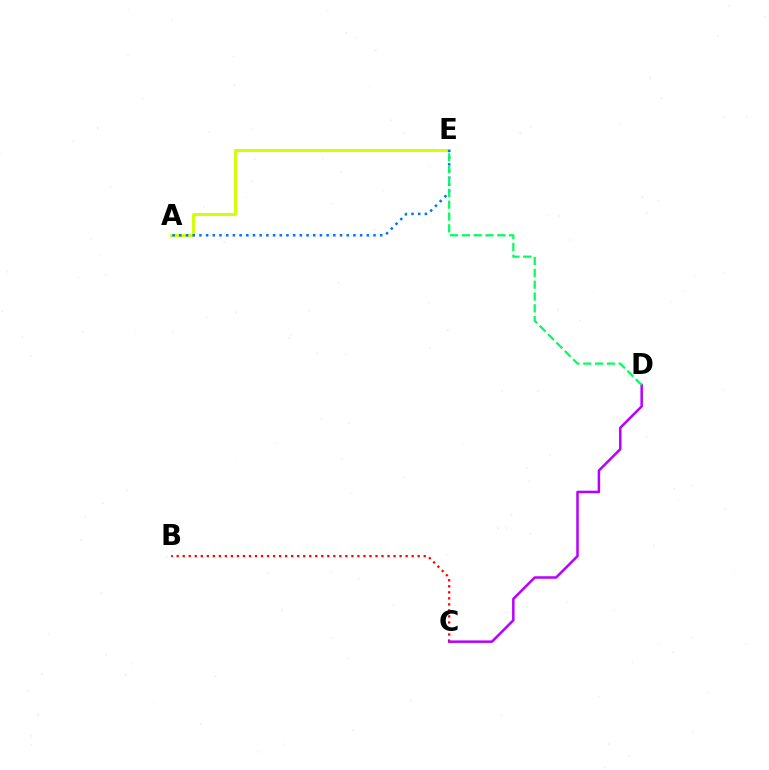{('B', 'C'): [{'color': '#ff0000', 'line_style': 'dotted', 'thickness': 1.64}], ('A', 'E'): [{'color': '#d1ff00', 'line_style': 'solid', 'thickness': 2.09}, {'color': '#0074ff', 'line_style': 'dotted', 'thickness': 1.82}], ('C', 'D'): [{'color': '#b900ff', 'line_style': 'solid', 'thickness': 1.8}], ('D', 'E'): [{'color': '#00ff5c', 'line_style': 'dashed', 'thickness': 1.61}]}